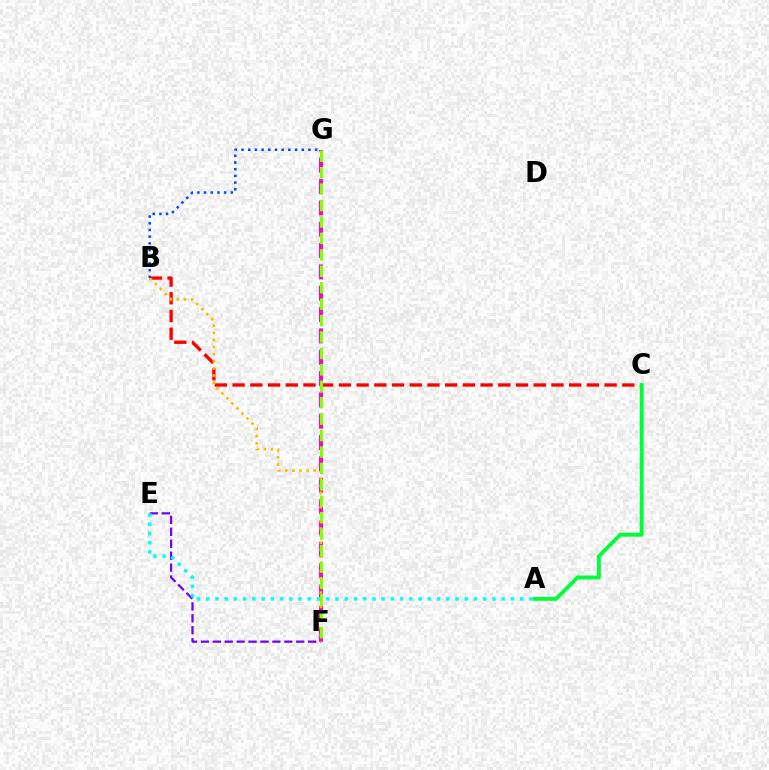{('B', 'C'): [{'color': '#ff0000', 'line_style': 'dashed', 'thickness': 2.41}], ('E', 'F'): [{'color': '#7200ff', 'line_style': 'dashed', 'thickness': 1.62}], ('F', 'G'): [{'color': '#ff00cf', 'line_style': 'dashed', 'thickness': 2.9}, {'color': '#84ff00', 'line_style': 'dashed', 'thickness': 2.23}], ('A', 'C'): [{'color': '#00ff39', 'line_style': 'solid', 'thickness': 2.78}], ('B', 'F'): [{'color': '#ffbd00', 'line_style': 'dotted', 'thickness': 1.93}], ('B', 'G'): [{'color': '#004bff', 'line_style': 'dotted', 'thickness': 1.82}], ('A', 'E'): [{'color': '#00fff6', 'line_style': 'dotted', 'thickness': 2.51}]}